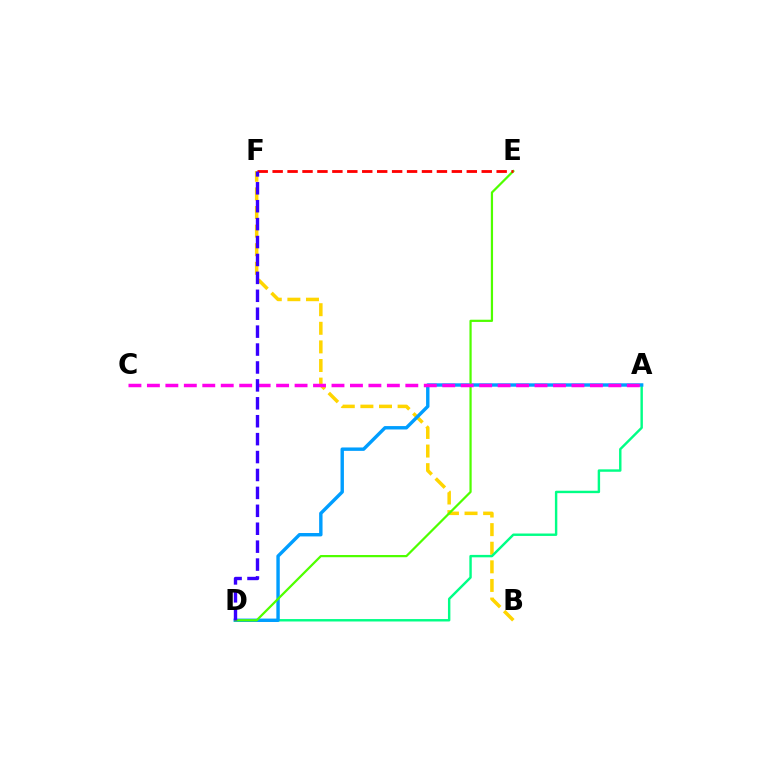{('B', 'F'): [{'color': '#ffd500', 'line_style': 'dashed', 'thickness': 2.53}], ('A', 'D'): [{'color': '#00ff86', 'line_style': 'solid', 'thickness': 1.74}, {'color': '#009eff', 'line_style': 'solid', 'thickness': 2.45}], ('D', 'E'): [{'color': '#4fff00', 'line_style': 'solid', 'thickness': 1.6}], ('A', 'C'): [{'color': '#ff00ed', 'line_style': 'dashed', 'thickness': 2.51}], ('E', 'F'): [{'color': '#ff0000', 'line_style': 'dashed', 'thickness': 2.03}], ('D', 'F'): [{'color': '#3700ff', 'line_style': 'dashed', 'thickness': 2.43}]}